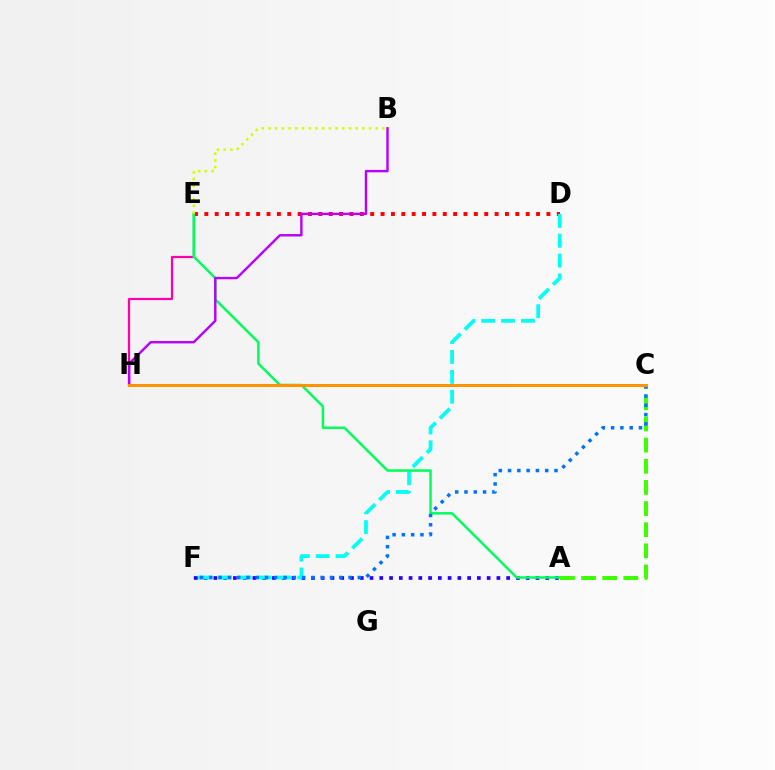{('D', 'E'): [{'color': '#ff0000', 'line_style': 'dotted', 'thickness': 2.82}], ('A', 'F'): [{'color': '#2500ff', 'line_style': 'dotted', 'thickness': 2.65}], ('D', 'F'): [{'color': '#00fff6', 'line_style': 'dashed', 'thickness': 2.7}], ('E', 'H'): [{'color': '#ff00ac', 'line_style': 'solid', 'thickness': 1.61}], ('A', 'E'): [{'color': '#00ff5c', 'line_style': 'solid', 'thickness': 1.8}], ('B', 'H'): [{'color': '#b900ff', 'line_style': 'solid', 'thickness': 1.74}], ('A', 'C'): [{'color': '#3dff00', 'line_style': 'dashed', 'thickness': 2.87}], ('C', 'F'): [{'color': '#0074ff', 'line_style': 'dotted', 'thickness': 2.52}], ('C', 'H'): [{'color': '#ff9400', 'line_style': 'solid', 'thickness': 2.19}], ('B', 'E'): [{'color': '#d1ff00', 'line_style': 'dotted', 'thickness': 1.82}]}